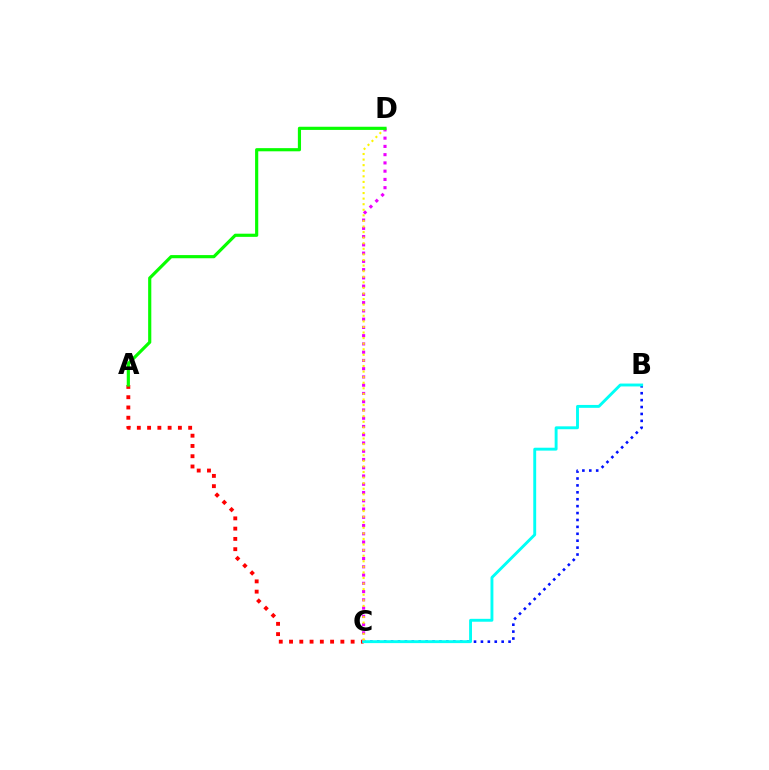{('B', 'C'): [{'color': '#0010ff', 'line_style': 'dotted', 'thickness': 1.88}, {'color': '#00fff6', 'line_style': 'solid', 'thickness': 2.08}], ('A', 'C'): [{'color': '#ff0000', 'line_style': 'dotted', 'thickness': 2.79}], ('C', 'D'): [{'color': '#ee00ff', 'line_style': 'dotted', 'thickness': 2.24}, {'color': '#fcf500', 'line_style': 'dotted', 'thickness': 1.52}], ('A', 'D'): [{'color': '#08ff00', 'line_style': 'solid', 'thickness': 2.28}]}